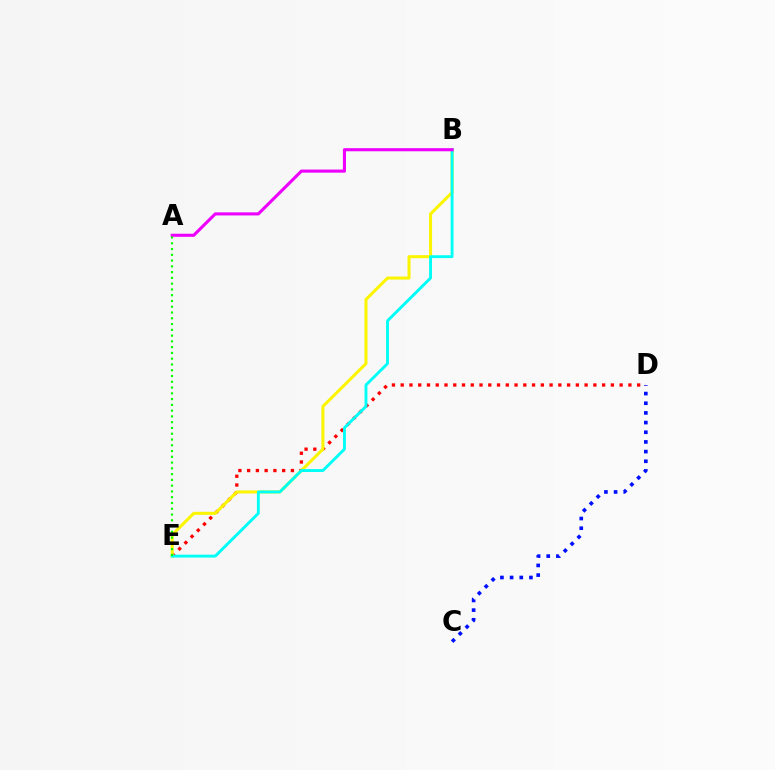{('D', 'E'): [{'color': '#ff0000', 'line_style': 'dotted', 'thickness': 2.38}], ('B', 'E'): [{'color': '#fcf500', 'line_style': 'solid', 'thickness': 2.18}, {'color': '#00fff6', 'line_style': 'solid', 'thickness': 2.08}], ('C', 'D'): [{'color': '#0010ff', 'line_style': 'dotted', 'thickness': 2.63}], ('A', 'B'): [{'color': '#ee00ff', 'line_style': 'solid', 'thickness': 2.23}], ('A', 'E'): [{'color': '#08ff00', 'line_style': 'dotted', 'thickness': 1.57}]}